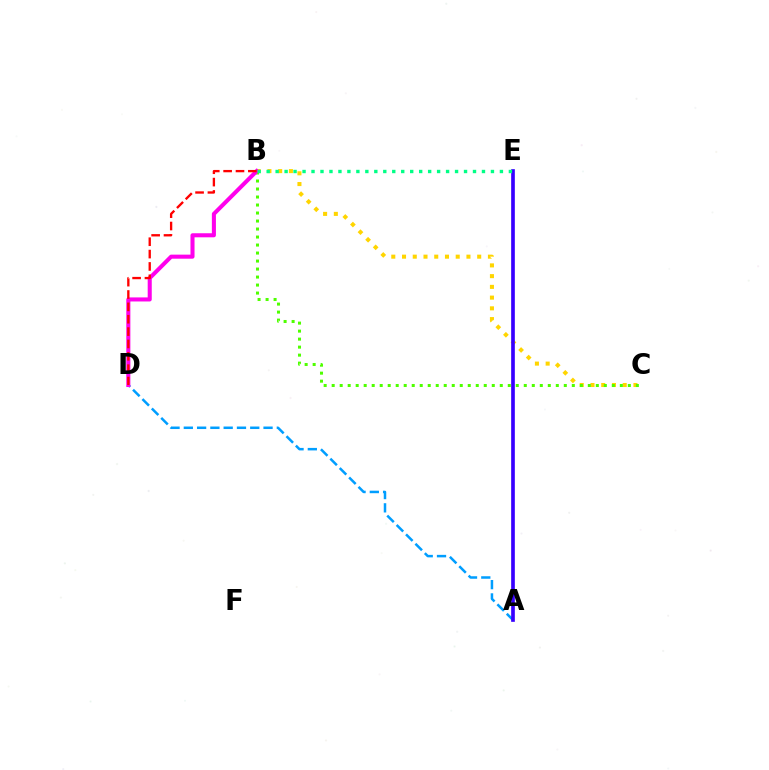{('A', 'D'): [{'color': '#009eff', 'line_style': 'dashed', 'thickness': 1.8}], ('B', 'C'): [{'color': '#ffd500', 'line_style': 'dotted', 'thickness': 2.92}, {'color': '#4fff00', 'line_style': 'dotted', 'thickness': 2.17}], ('A', 'E'): [{'color': '#3700ff', 'line_style': 'solid', 'thickness': 2.64}], ('B', 'D'): [{'color': '#ff00ed', 'line_style': 'solid', 'thickness': 2.92}, {'color': '#ff0000', 'line_style': 'dashed', 'thickness': 1.68}], ('B', 'E'): [{'color': '#00ff86', 'line_style': 'dotted', 'thickness': 2.44}]}